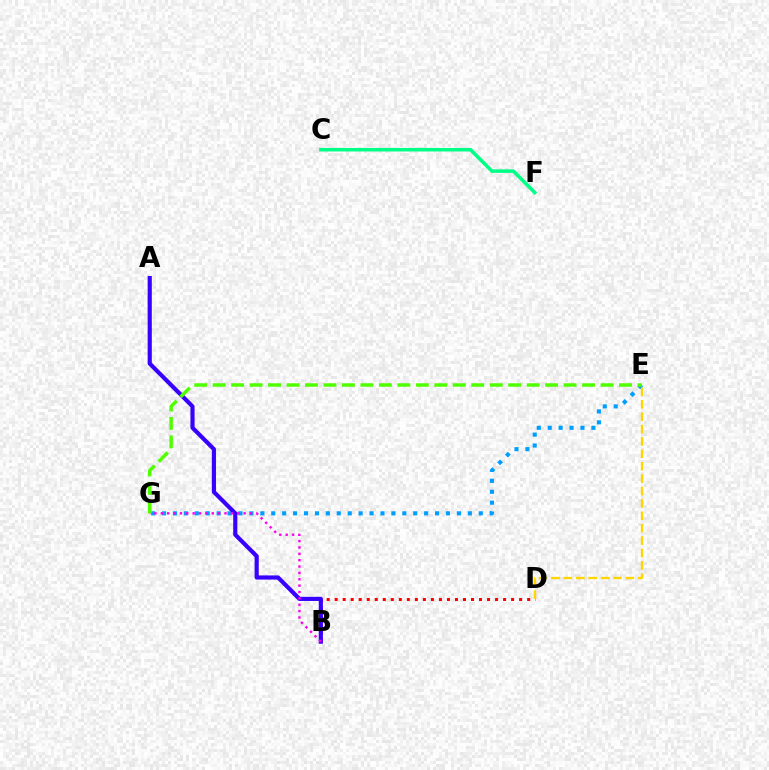{('B', 'D'): [{'color': '#ff0000', 'line_style': 'dotted', 'thickness': 2.18}], ('E', 'G'): [{'color': '#009eff', 'line_style': 'dotted', 'thickness': 2.97}, {'color': '#4fff00', 'line_style': 'dashed', 'thickness': 2.51}], ('A', 'B'): [{'color': '#3700ff', 'line_style': 'solid', 'thickness': 2.99}], ('B', 'G'): [{'color': '#ff00ed', 'line_style': 'dotted', 'thickness': 1.73}], ('D', 'E'): [{'color': '#ffd500', 'line_style': 'dashed', 'thickness': 1.68}], ('C', 'F'): [{'color': '#00ff86', 'line_style': 'solid', 'thickness': 2.53}]}